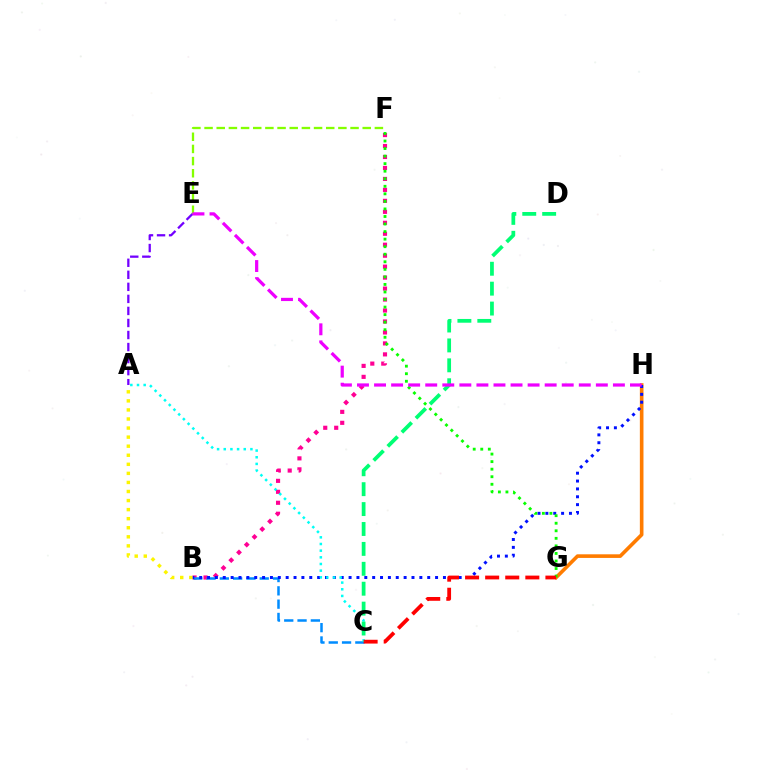{('B', 'F'): [{'color': '#ff0094', 'line_style': 'dotted', 'thickness': 2.98}], ('B', 'C'): [{'color': '#008cff', 'line_style': 'dashed', 'thickness': 1.81}], ('G', 'H'): [{'color': '#ff7c00', 'line_style': 'solid', 'thickness': 2.61}], ('B', 'H'): [{'color': '#0010ff', 'line_style': 'dotted', 'thickness': 2.14}], ('E', 'F'): [{'color': '#84ff00', 'line_style': 'dashed', 'thickness': 1.65}], ('F', 'G'): [{'color': '#08ff00', 'line_style': 'dotted', 'thickness': 2.05}], ('A', 'E'): [{'color': '#7200ff', 'line_style': 'dashed', 'thickness': 1.64}], ('A', 'C'): [{'color': '#00fff6', 'line_style': 'dotted', 'thickness': 1.81}], ('A', 'B'): [{'color': '#fcf500', 'line_style': 'dotted', 'thickness': 2.46}], ('C', 'G'): [{'color': '#ff0000', 'line_style': 'dashed', 'thickness': 2.73}], ('C', 'D'): [{'color': '#00ff74', 'line_style': 'dashed', 'thickness': 2.7}], ('E', 'H'): [{'color': '#ee00ff', 'line_style': 'dashed', 'thickness': 2.32}]}